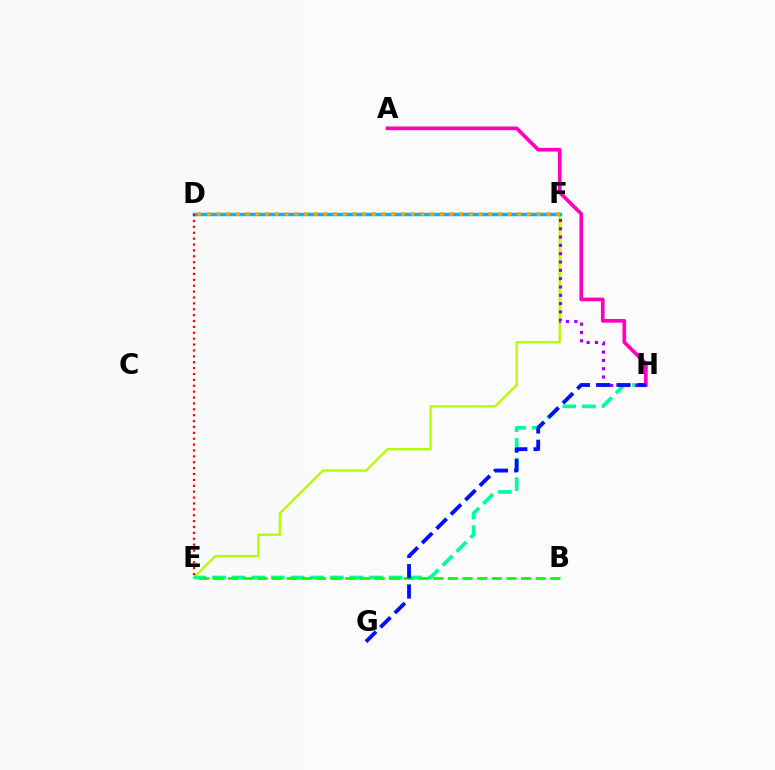{('A', 'H'): [{'color': '#ff00bd', 'line_style': 'solid', 'thickness': 2.66}], ('E', 'F'): [{'color': '#b3ff00', 'line_style': 'solid', 'thickness': 1.71}], ('E', 'H'): [{'color': '#00ff9d', 'line_style': 'dashed', 'thickness': 2.67}], ('F', 'H'): [{'color': '#9b00ff', 'line_style': 'dotted', 'thickness': 2.26}], ('D', 'F'): [{'color': '#00b5ff', 'line_style': 'solid', 'thickness': 2.49}, {'color': '#ffa500', 'line_style': 'dotted', 'thickness': 2.64}], ('B', 'E'): [{'color': '#08ff00', 'line_style': 'dashed', 'thickness': 1.99}], ('G', 'H'): [{'color': '#0010ff', 'line_style': 'dashed', 'thickness': 2.76}], ('D', 'E'): [{'color': '#ff0000', 'line_style': 'dotted', 'thickness': 1.6}]}